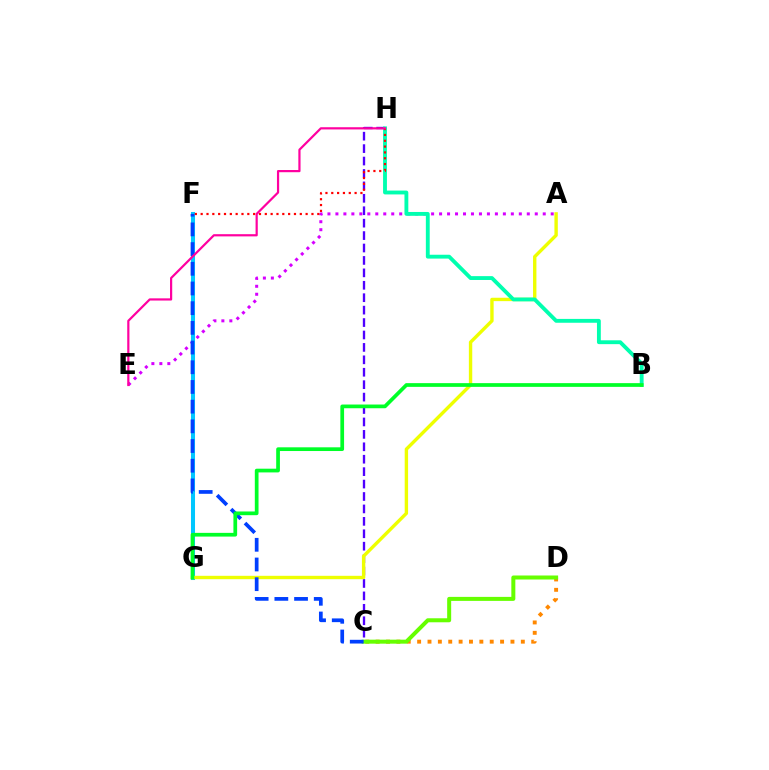{('C', 'D'): [{'color': '#ff8800', 'line_style': 'dotted', 'thickness': 2.82}, {'color': '#66ff00', 'line_style': 'solid', 'thickness': 2.88}], ('F', 'G'): [{'color': '#00c7ff', 'line_style': 'solid', 'thickness': 2.91}], ('C', 'H'): [{'color': '#4f00ff', 'line_style': 'dashed', 'thickness': 1.69}], ('A', 'E'): [{'color': '#d600ff', 'line_style': 'dotted', 'thickness': 2.17}], ('A', 'G'): [{'color': '#eeff00', 'line_style': 'solid', 'thickness': 2.44}], ('C', 'F'): [{'color': '#003fff', 'line_style': 'dashed', 'thickness': 2.68}], ('B', 'H'): [{'color': '#00ffaf', 'line_style': 'solid', 'thickness': 2.77}], ('F', 'H'): [{'color': '#ff0000', 'line_style': 'dotted', 'thickness': 1.58}], ('E', 'H'): [{'color': '#ff00a0', 'line_style': 'solid', 'thickness': 1.59}], ('B', 'G'): [{'color': '#00ff27', 'line_style': 'solid', 'thickness': 2.68}]}